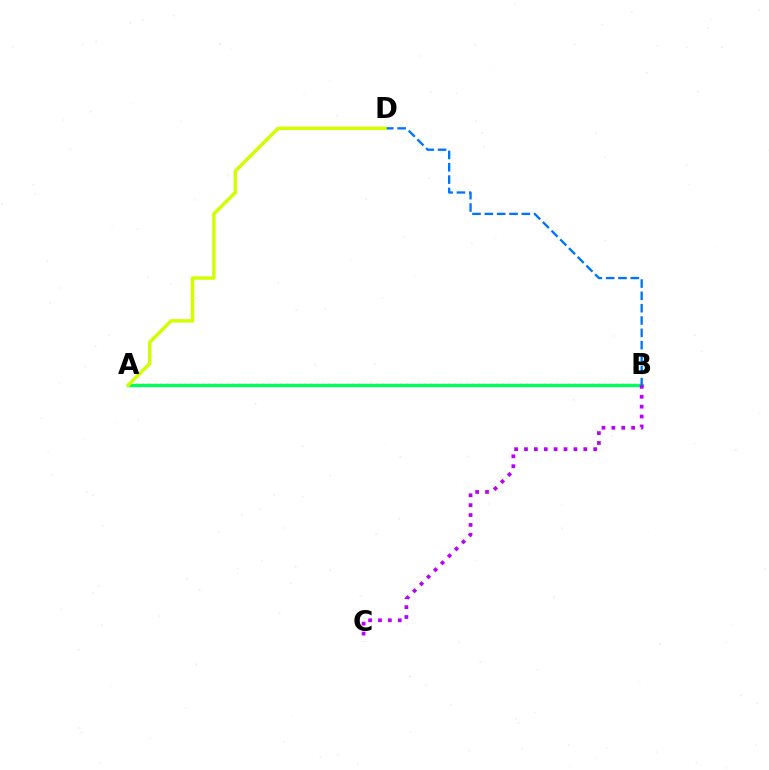{('A', 'B'): [{'color': '#ff0000', 'line_style': 'dotted', 'thickness': 1.63}, {'color': '#00ff5c', 'line_style': 'solid', 'thickness': 2.41}], ('B', 'C'): [{'color': '#b900ff', 'line_style': 'dotted', 'thickness': 2.69}], ('B', 'D'): [{'color': '#0074ff', 'line_style': 'dashed', 'thickness': 1.67}], ('A', 'D'): [{'color': '#d1ff00', 'line_style': 'solid', 'thickness': 2.48}]}